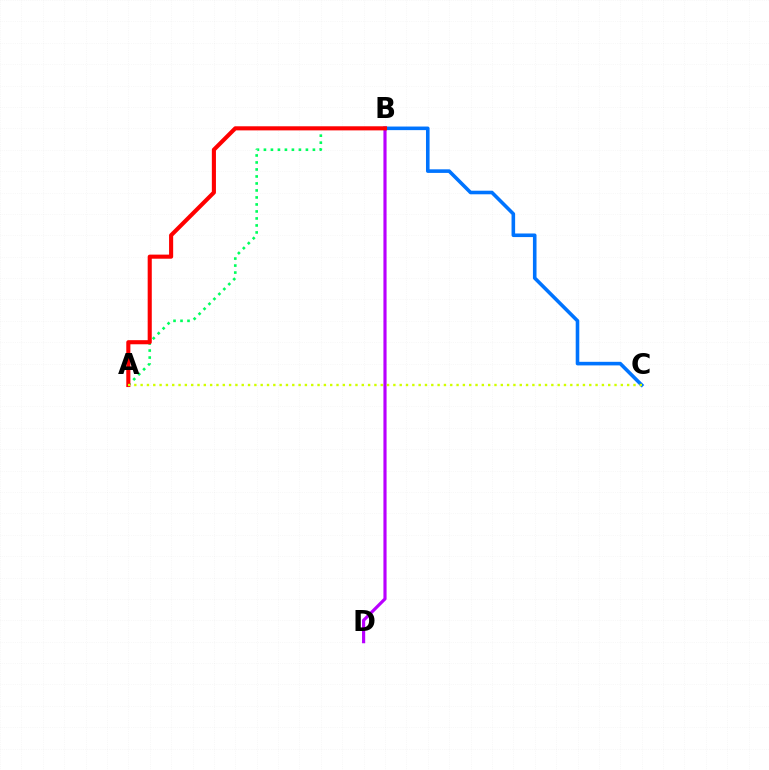{('B', 'C'): [{'color': '#0074ff', 'line_style': 'solid', 'thickness': 2.58}], ('A', 'B'): [{'color': '#00ff5c', 'line_style': 'dotted', 'thickness': 1.9}, {'color': '#ff0000', 'line_style': 'solid', 'thickness': 2.95}], ('B', 'D'): [{'color': '#b900ff', 'line_style': 'solid', 'thickness': 2.27}], ('A', 'C'): [{'color': '#d1ff00', 'line_style': 'dotted', 'thickness': 1.72}]}